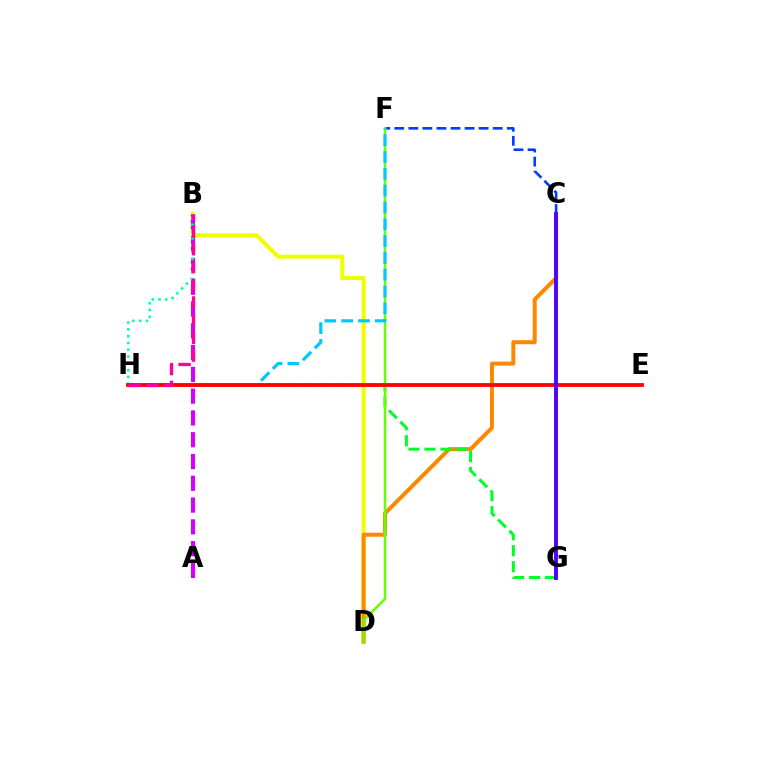{('B', 'D'): [{'color': '#eeff00', 'line_style': 'solid', 'thickness': 2.9}], ('C', 'D'): [{'color': '#ff8800', 'line_style': 'solid', 'thickness': 2.88}], ('A', 'B'): [{'color': '#d600ff', 'line_style': 'dashed', 'thickness': 2.96}], ('C', 'F'): [{'color': '#003fff', 'line_style': 'dashed', 'thickness': 1.91}], ('G', 'H'): [{'color': '#00ff27', 'line_style': 'dashed', 'thickness': 2.17}], ('D', 'F'): [{'color': '#66ff00', 'line_style': 'solid', 'thickness': 1.8}], ('F', 'H'): [{'color': '#00c7ff', 'line_style': 'dashed', 'thickness': 2.28}], ('B', 'H'): [{'color': '#00ffaf', 'line_style': 'dotted', 'thickness': 1.85}, {'color': '#ff00a0', 'line_style': 'dashed', 'thickness': 2.41}], ('E', 'H'): [{'color': '#ff0000', 'line_style': 'solid', 'thickness': 2.73}], ('C', 'G'): [{'color': '#4f00ff', 'line_style': 'solid', 'thickness': 2.79}]}